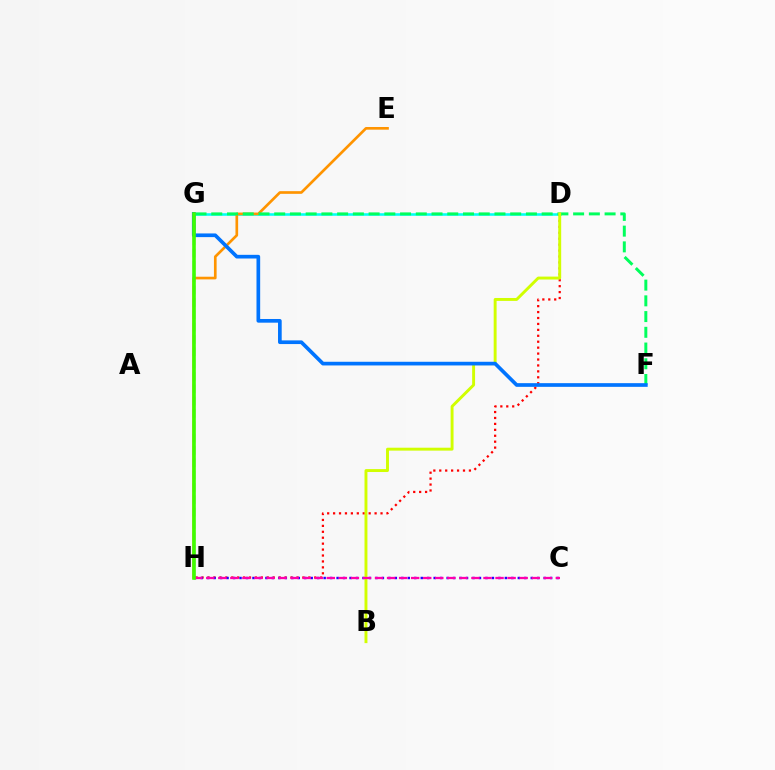{('D', 'G'): [{'color': '#00fff6', 'line_style': 'solid', 'thickness': 1.84}], ('D', 'H'): [{'color': '#ff0000', 'line_style': 'dotted', 'thickness': 1.61}], ('G', 'H'): [{'color': '#b900ff', 'line_style': 'dashed', 'thickness': 1.68}, {'color': '#3dff00', 'line_style': 'solid', 'thickness': 2.58}], ('C', 'H'): [{'color': '#2500ff', 'line_style': 'dotted', 'thickness': 1.76}, {'color': '#ff00ac', 'line_style': 'dashed', 'thickness': 1.64}], ('E', 'H'): [{'color': '#ff9400', 'line_style': 'solid', 'thickness': 1.93}], ('F', 'G'): [{'color': '#00ff5c', 'line_style': 'dashed', 'thickness': 2.14}, {'color': '#0074ff', 'line_style': 'solid', 'thickness': 2.65}], ('B', 'D'): [{'color': '#d1ff00', 'line_style': 'solid', 'thickness': 2.1}]}